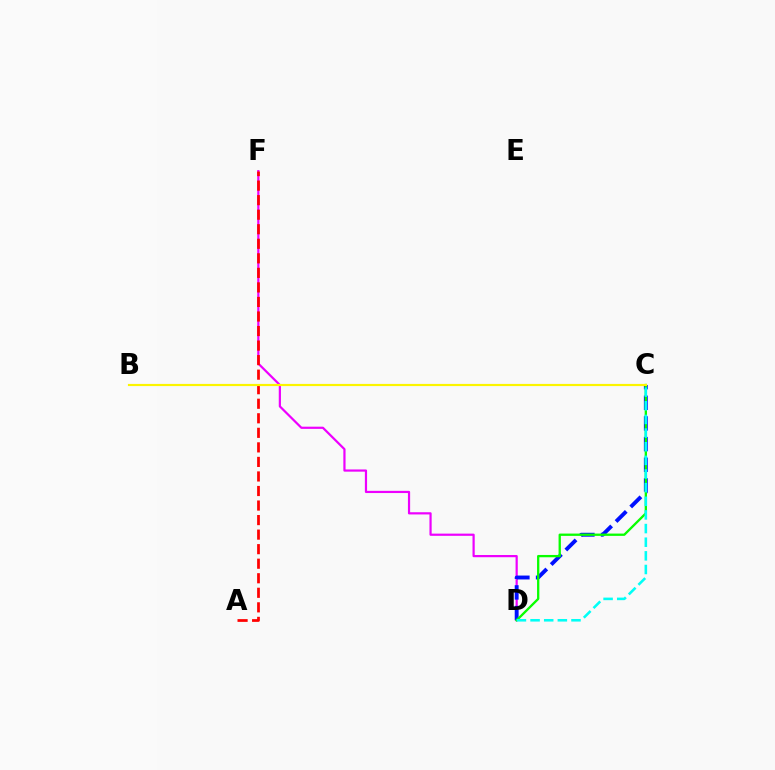{('D', 'F'): [{'color': '#ee00ff', 'line_style': 'solid', 'thickness': 1.59}], ('C', 'D'): [{'color': '#0010ff', 'line_style': 'dashed', 'thickness': 2.81}, {'color': '#08ff00', 'line_style': 'solid', 'thickness': 1.66}, {'color': '#00fff6', 'line_style': 'dashed', 'thickness': 1.85}], ('A', 'F'): [{'color': '#ff0000', 'line_style': 'dashed', 'thickness': 1.98}], ('B', 'C'): [{'color': '#fcf500', 'line_style': 'solid', 'thickness': 1.57}]}